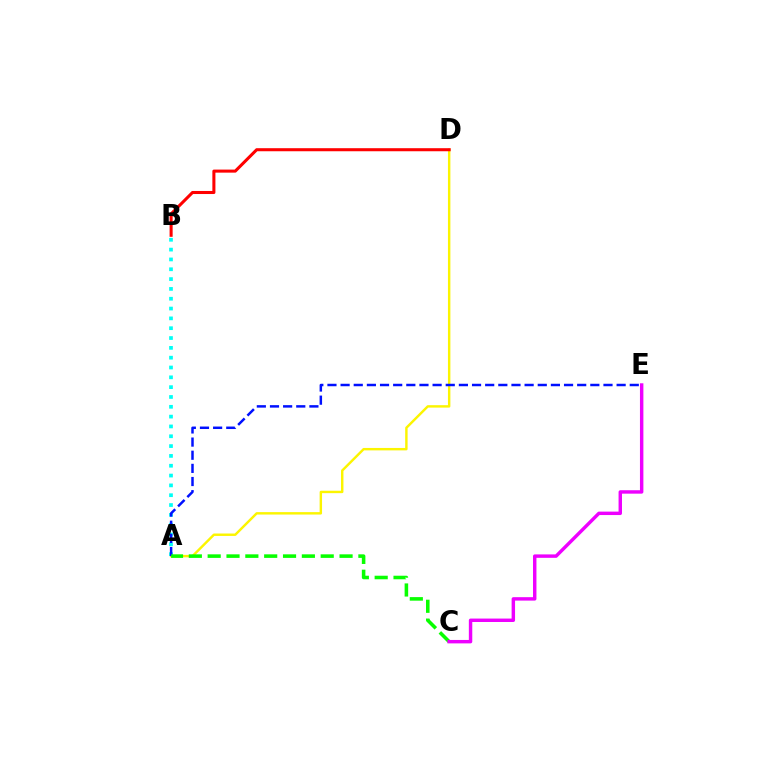{('A', 'D'): [{'color': '#fcf500', 'line_style': 'solid', 'thickness': 1.75}], ('A', 'B'): [{'color': '#00fff6', 'line_style': 'dotted', 'thickness': 2.67}], ('A', 'E'): [{'color': '#0010ff', 'line_style': 'dashed', 'thickness': 1.79}], ('A', 'C'): [{'color': '#08ff00', 'line_style': 'dashed', 'thickness': 2.56}], ('C', 'E'): [{'color': '#ee00ff', 'line_style': 'solid', 'thickness': 2.47}], ('B', 'D'): [{'color': '#ff0000', 'line_style': 'solid', 'thickness': 2.2}]}